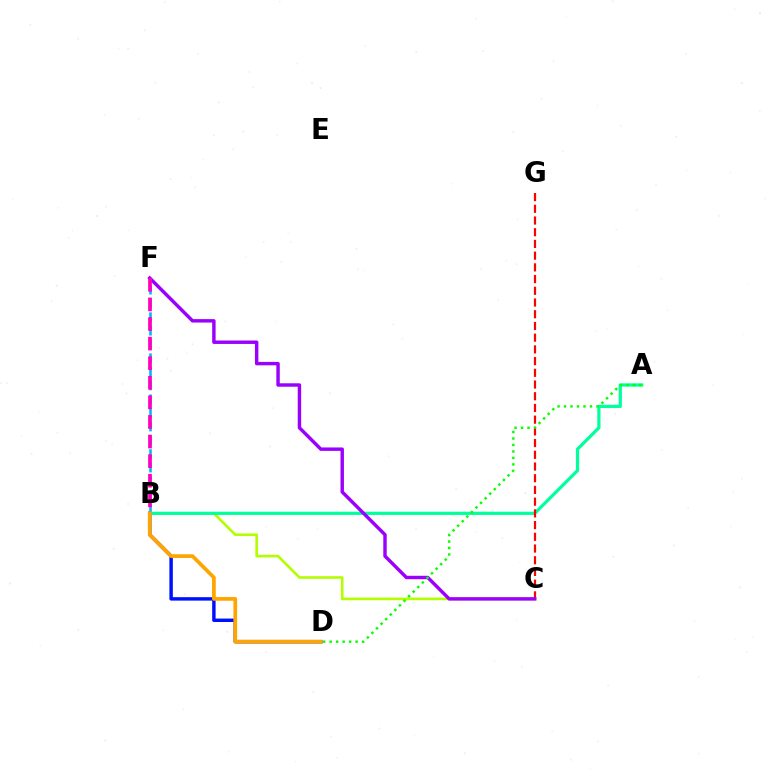{('B', 'C'): [{'color': '#b3ff00', 'line_style': 'solid', 'thickness': 1.9}], ('B', 'D'): [{'color': '#0010ff', 'line_style': 'solid', 'thickness': 2.48}, {'color': '#ffa500', 'line_style': 'solid', 'thickness': 2.68}], ('A', 'B'): [{'color': '#00ff9d', 'line_style': 'solid', 'thickness': 2.32}], ('C', 'G'): [{'color': '#ff0000', 'line_style': 'dashed', 'thickness': 1.59}], ('C', 'F'): [{'color': '#9b00ff', 'line_style': 'solid', 'thickness': 2.47}], ('A', 'D'): [{'color': '#08ff00', 'line_style': 'dotted', 'thickness': 1.76}], ('B', 'F'): [{'color': '#00b5ff', 'line_style': 'dashed', 'thickness': 1.86}, {'color': '#ff00bd', 'line_style': 'dashed', 'thickness': 2.66}]}